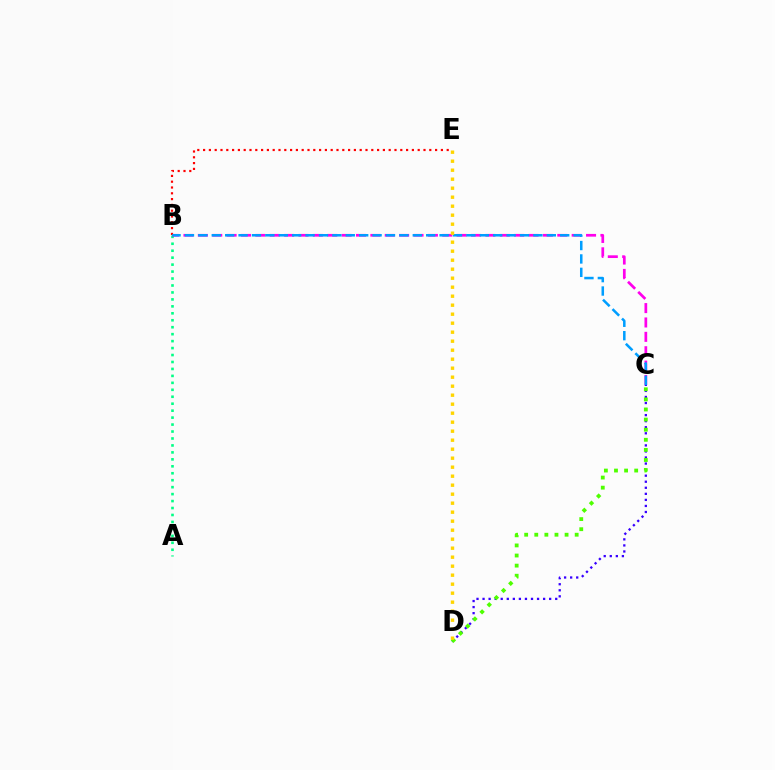{('A', 'B'): [{'color': '#00ff86', 'line_style': 'dotted', 'thickness': 1.89}], ('C', 'D'): [{'color': '#3700ff', 'line_style': 'dotted', 'thickness': 1.65}, {'color': '#4fff00', 'line_style': 'dotted', 'thickness': 2.74}], ('B', 'C'): [{'color': '#ff00ed', 'line_style': 'dashed', 'thickness': 1.95}, {'color': '#009eff', 'line_style': 'dashed', 'thickness': 1.82}], ('B', 'E'): [{'color': '#ff0000', 'line_style': 'dotted', 'thickness': 1.58}], ('D', 'E'): [{'color': '#ffd500', 'line_style': 'dotted', 'thickness': 2.45}]}